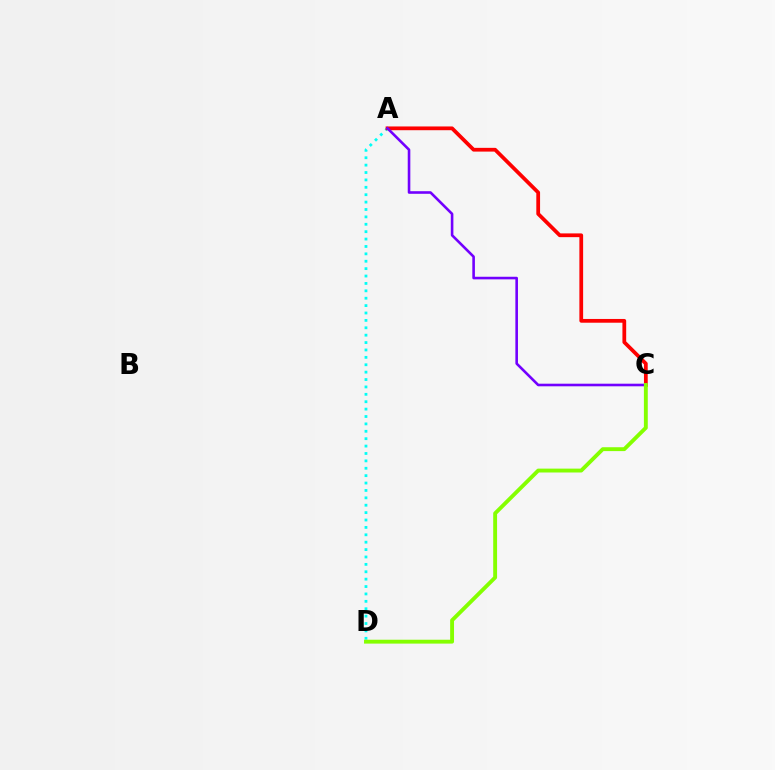{('A', 'D'): [{'color': '#00fff6', 'line_style': 'dotted', 'thickness': 2.01}], ('A', 'C'): [{'color': '#ff0000', 'line_style': 'solid', 'thickness': 2.7}, {'color': '#7200ff', 'line_style': 'solid', 'thickness': 1.87}], ('C', 'D'): [{'color': '#84ff00', 'line_style': 'solid', 'thickness': 2.79}]}